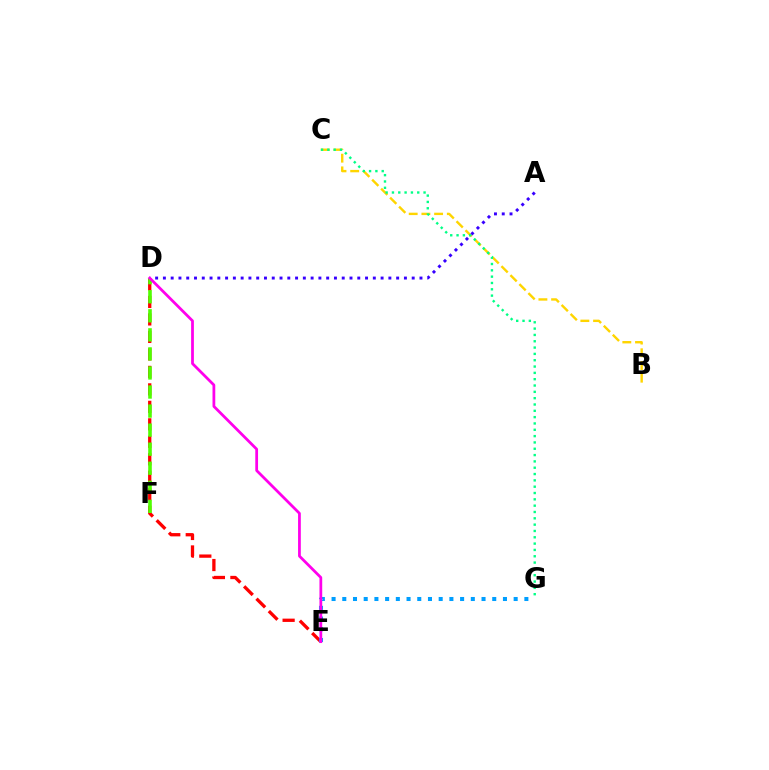{('B', 'C'): [{'color': '#ffd500', 'line_style': 'dashed', 'thickness': 1.73}], ('D', 'E'): [{'color': '#ff0000', 'line_style': 'dashed', 'thickness': 2.38}, {'color': '#ff00ed', 'line_style': 'solid', 'thickness': 1.99}], ('C', 'G'): [{'color': '#00ff86', 'line_style': 'dotted', 'thickness': 1.72}], ('A', 'D'): [{'color': '#3700ff', 'line_style': 'dotted', 'thickness': 2.11}], ('D', 'F'): [{'color': '#4fff00', 'line_style': 'dashed', 'thickness': 2.59}], ('E', 'G'): [{'color': '#009eff', 'line_style': 'dotted', 'thickness': 2.91}]}